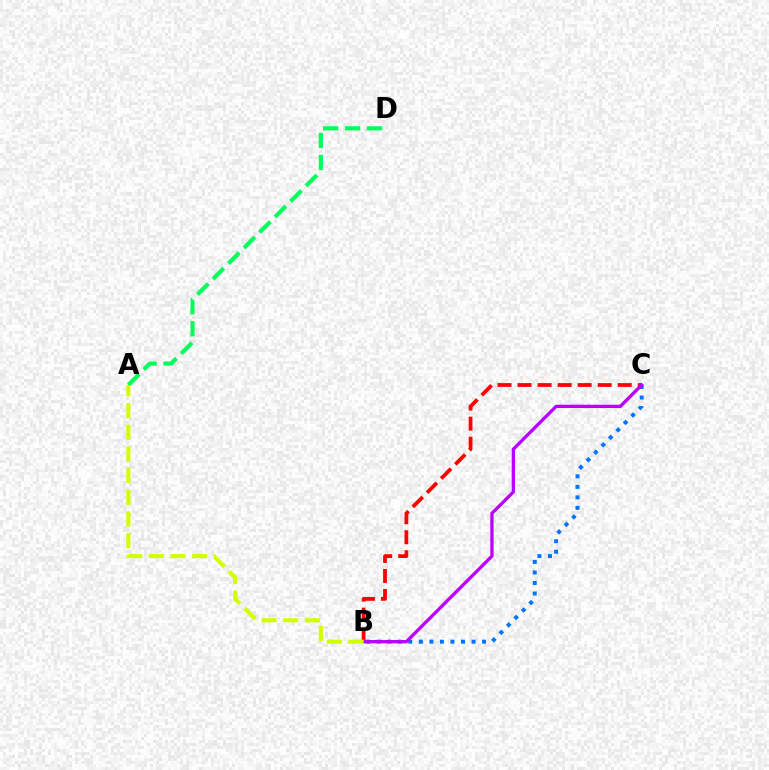{('B', 'C'): [{'color': '#ff0000', 'line_style': 'dashed', 'thickness': 2.72}, {'color': '#0074ff', 'line_style': 'dotted', 'thickness': 2.86}, {'color': '#b900ff', 'line_style': 'solid', 'thickness': 2.37}], ('A', 'D'): [{'color': '#00ff5c', 'line_style': 'dashed', 'thickness': 2.98}], ('A', 'B'): [{'color': '#d1ff00', 'line_style': 'dashed', 'thickness': 2.95}]}